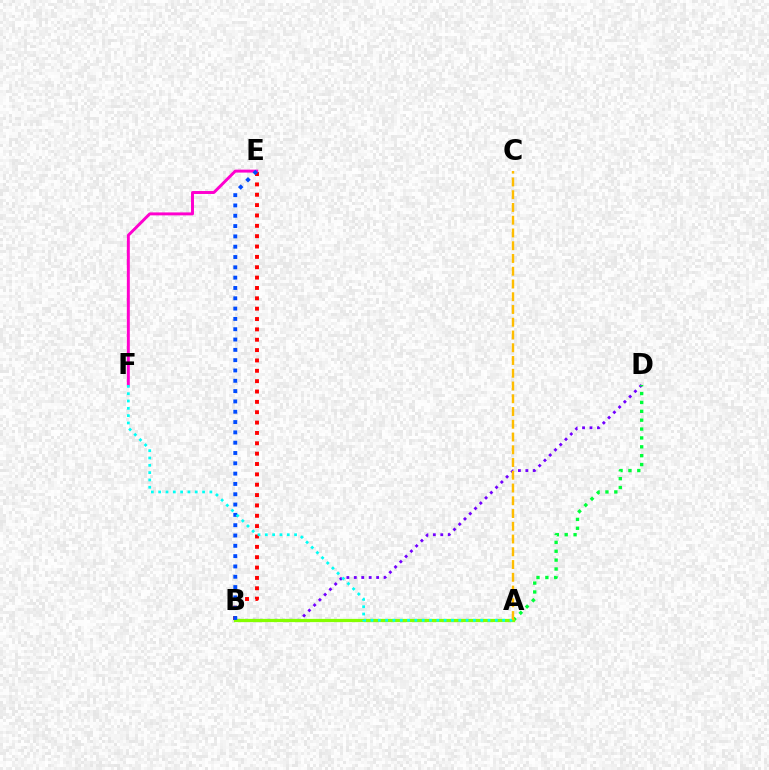{('E', 'F'): [{'color': '#ff00cf', 'line_style': 'solid', 'thickness': 2.12}], ('B', 'E'): [{'color': '#ff0000', 'line_style': 'dotted', 'thickness': 2.81}, {'color': '#004bff', 'line_style': 'dotted', 'thickness': 2.8}], ('B', 'D'): [{'color': '#7200ff', 'line_style': 'dotted', 'thickness': 2.02}], ('A', 'D'): [{'color': '#00ff39', 'line_style': 'dotted', 'thickness': 2.41}], ('A', 'B'): [{'color': '#84ff00', 'line_style': 'solid', 'thickness': 2.33}], ('A', 'F'): [{'color': '#00fff6', 'line_style': 'dotted', 'thickness': 1.99}], ('A', 'C'): [{'color': '#ffbd00', 'line_style': 'dashed', 'thickness': 1.73}]}